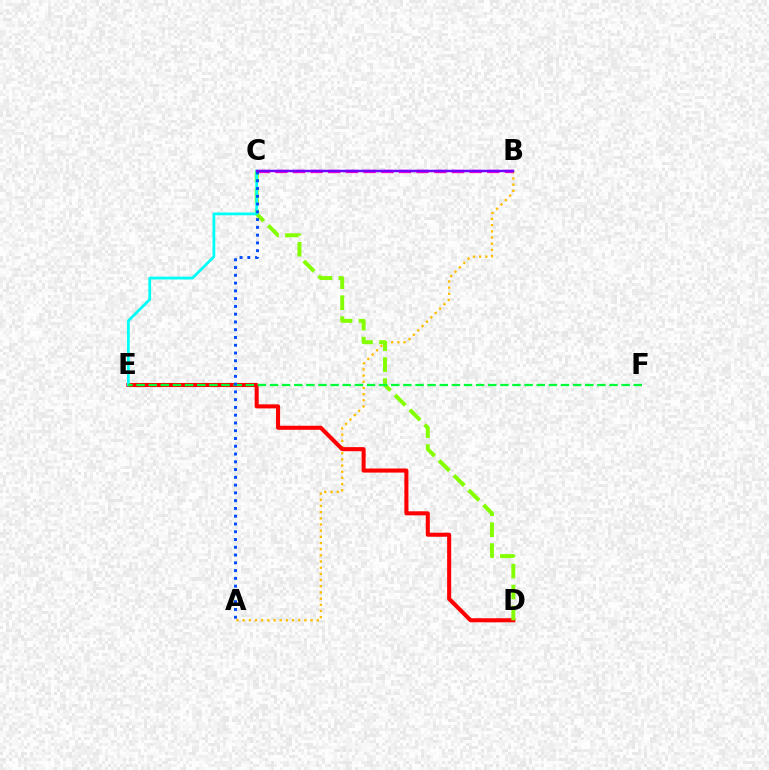{('A', 'B'): [{'color': '#ffbd00', 'line_style': 'dotted', 'thickness': 1.68}], ('D', 'E'): [{'color': '#ff0000', 'line_style': 'solid', 'thickness': 2.92}], ('B', 'C'): [{'color': '#ff00cf', 'line_style': 'dashed', 'thickness': 2.4}, {'color': '#7200ff', 'line_style': 'solid', 'thickness': 1.79}], ('C', 'D'): [{'color': '#84ff00', 'line_style': 'dashed', 'thickness': 2.84}], ('C', 'E'): [{'color': '#00fff6', 'line_style': 'solid', 'thickness': 2.0}], ('E', 'F'): [{'color': '#00ff39', 'line_style': 'dashed', 'thickness': 1.65}], ('A', 'C'): [{'color': '#004bff', 'line_style': 'dotted', 'thickness': 2.11}]}